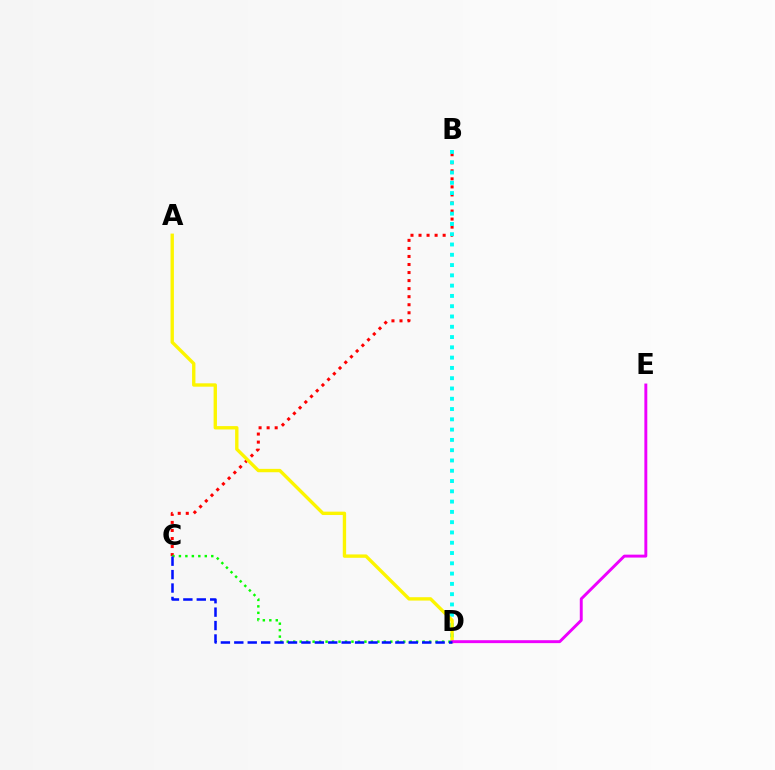{('B', 'C'): [{'color': '#ff0000', 'line_style': 'dotted', 'thickness': 2.19}], ('B', 'D'): [{'color': '#00fff6', 'line_style': 'dotted', 'thickness': 2.79}], ('A', 'D'): [{'color': '#fcf500', 'line_style': 'solid', 'thickness': 2.42}], ('D', 'E'): [{'color': '#ee00ff', 'line_style': 'solid', 'thickness': 2.1}], ('C', 'D'): [{'color': '#08ff00', 'line_style': 'dotted', 'thickness': 1.76}, {'color': '#0010ff', 'line_style': 'dashed', 'thickness': 1.82}]}